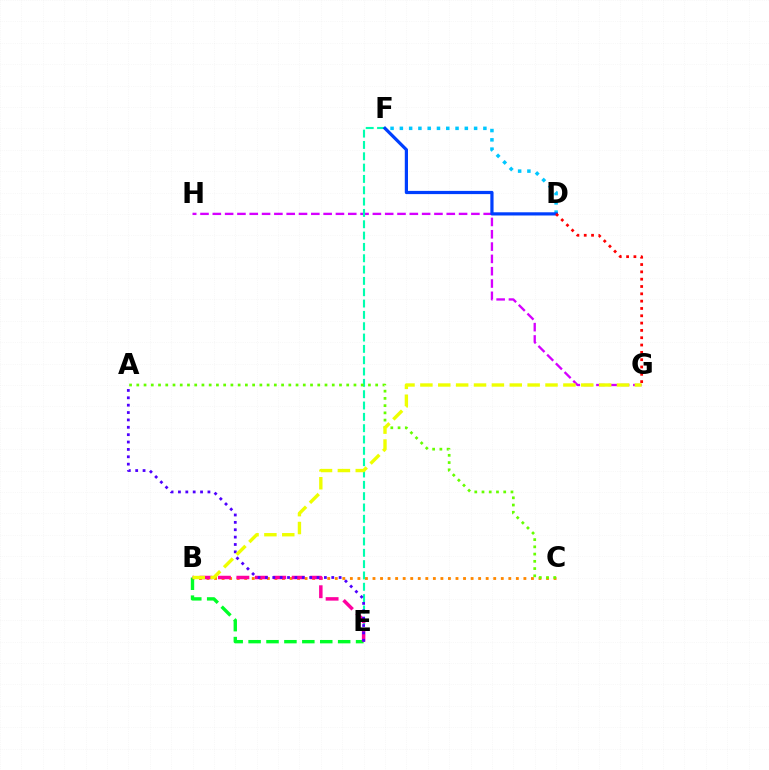{('B', 'C'): [{'color': '#ff8800', 'line_style': 'dotted', 'thickness': 2.05}], ('G', 'H'): [{'color': '#d600ff', 'line_style': 'dashed', 'thickness': 1.67}], ('B', 'E'): [{'color': '#00ff27', 'line_style': 'dashed', 'thickness': 2.43}, {'color': '#ff00a0', 'line_style': 'dashed', 'thickness': 2.5}], ('D', 'F'): [{'color': '#00c7ff', 'line_style': 'dotted', 'thickness': 2.52}, {'color': '#003fff', 'line_style': 'solid', 'thickness': 2.31}], ('E', 'F'): [{'color': '#00ffaf', 'line_style': 'dashed', 'thickness': 1.54}], ('A', 'C'): [{'color': '#66ff00', 'line_style': 'dotted', 'thickness': 1.97}], ('D', 'G'): [{'color': '#ff0000', 'line_style': 'dotted', 'thickness': 1.99}], ('A', 'E'): [{'color': '#4f00ff', 'line_style': 'dotted', 'thickness': 2.0}], ('B', 'G'): [{'color': '#eeff00', 'line_style': 'dashed', 'thickness': 2.43}]}